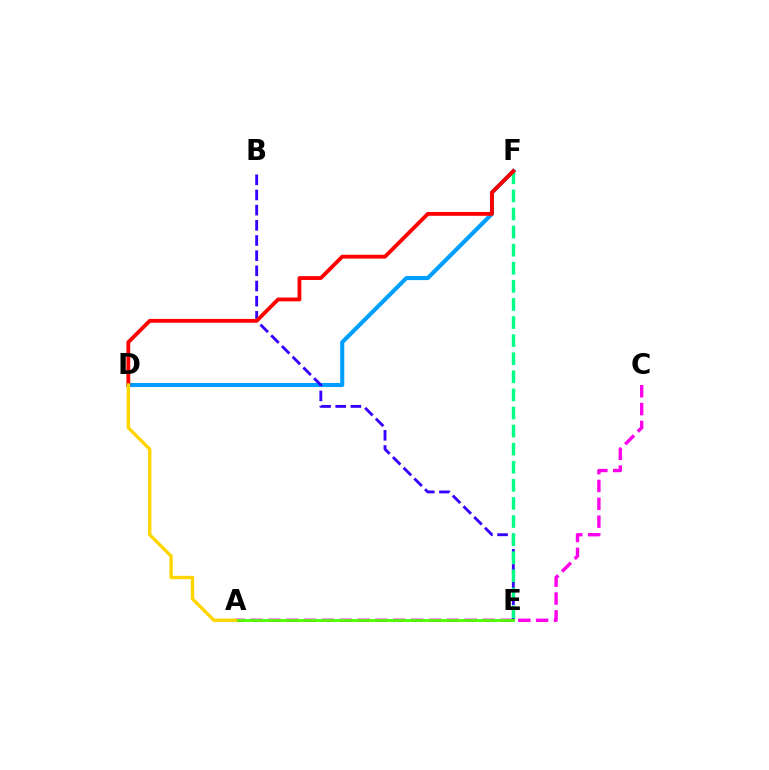{('D', 'F'): [{'color': '#009eff', 'line_style': 'solid', 'thickness': 2.94}, {'color': '#ff0000', 'line_style': 'solid', 'thickness': 2.75}], ('A', 'C'): [{'color': '#ff00ed', 'line_style': 'dashed', 'thickness': 2.43}], ('B', 'E'): [{'color': '#3700ff', 'line_style': 'dashed', 'thickness': 2.06}], ('E', 'F'): [{'color': '#00ff86', 'line_style': 'dashed', 'thickness': 2.46}], ('A', 'E'): [{'color': '#4fff00', 'line_style': 'solid', 'thickness': 2.03}], ('A', 'D'): [{'color': '#ffd500', 'line_style': 'solid', 'thickness': 2.41}]}